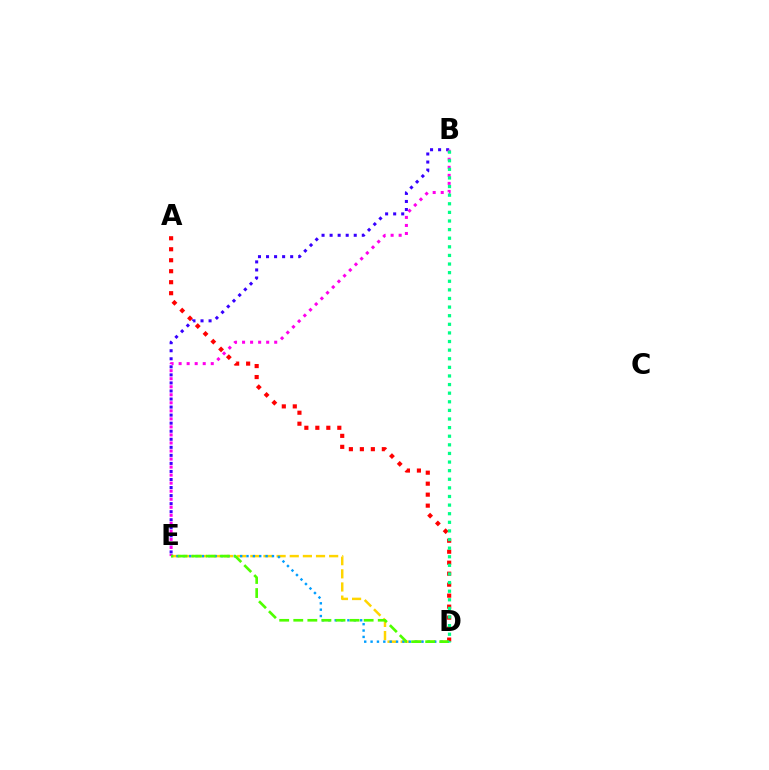{('D', 'E'): [{'color': '#ffd500', 'line_style': 'dashed', 'thickness': 1.78}, {'color': '#009eff', 'line_style': 'dotted', 'thickness': 1.73}, {'color': '#4fff00', 'line_style': 'dashed', 'thickness': 1.91}], ('B', 'E'): [{'color': '#3700ff', 'line_style': 'dotted', 'thickness': 2.19}, {'color': '#ff00ed', 'line_style': 'dotted', 'thickness': 2.18}], ('A', 'D'): [{'color': '#ff0000', 'line_style': 'dotted', 'thickness': 2.98}], ('B', 'D'): [{'color': '#00ff86', 'line_style': 'dotted', 'thickness': 2.34}]}